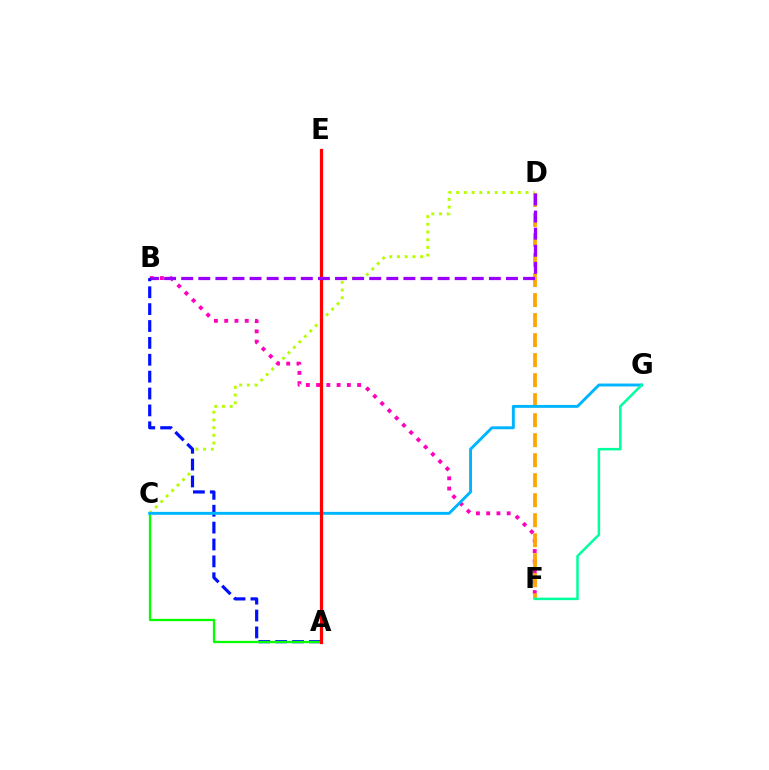{('C', 'D'): [{'color': '#b3ff00', 'line_style': 'dotted', 'thickness': 2.09}], ('B', 'F'): [{'color': '#ff00bd', 'line_style': 'dotted', 'thickness': 2.79}], ('D', 'F'): [{'color': '#ffa500', 'line_style': 'dashed', 'thickness': 2.72}], ('A', 'B'): [{'color': '#0010ff', 'line_style': 'dashed', 'thickness': 2.29}], ('A', 'C'): [{'color': '#08ff00', 'line_style': 'solid', 'thickness': 1.65}], ('C', 'G'): [{'color': '#00b5ff', 'line_style': 'solid', 'thickness': 2.1}], ('A', 'E'): [{'color': '#ff0000', 'line_style': 'solid', 'thickness': 2.3}], ('B', 'D'): [{'color': '#9b00ff', 'line_style': 'dashed', 'thickness': 2.32}], ('F', 'G'): [{'color': '#00ff9d', 'line_style': 'solid', 'thickness': 1.8}]}